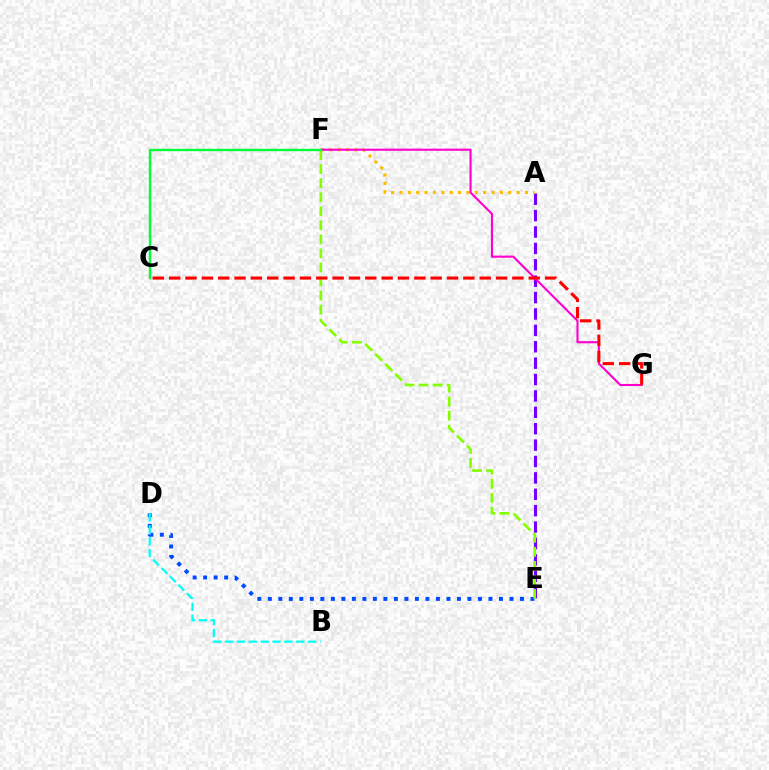{('D', 'E'): [{'color': '#004bff', 'line_style': 'dotted', 'thickness': 2.85}], ('B', 'D'): [{'color': '#00fff6', 'line_style': 'dashed', 'thickness': 1.62}], ('A', 'E'): [{'color': '#7200ff', 'line_style': 'dashed', 'thickness': 2.23}], ('A', 'F'): [{'color': '#ffbd00', 'line_style': 'dotted', 'thickness': 2.27}], ('F', 'G'): [{'color': '#ff00cf', 'line_style': 'solid', 'thickness': 1.52}], ('E', 'F'): [{'color': '#84ff00', 'line_style': 'dashed', 'thickness': 1.91}], ('C', 'G'): [{'color': '#ff0000', 'line_style': 'dashed', 'thickness': 2.22}], ('C', 'F'): [{'color': '#00ff39', 'line_style': 'solid', 'thickness': 1.72}]}